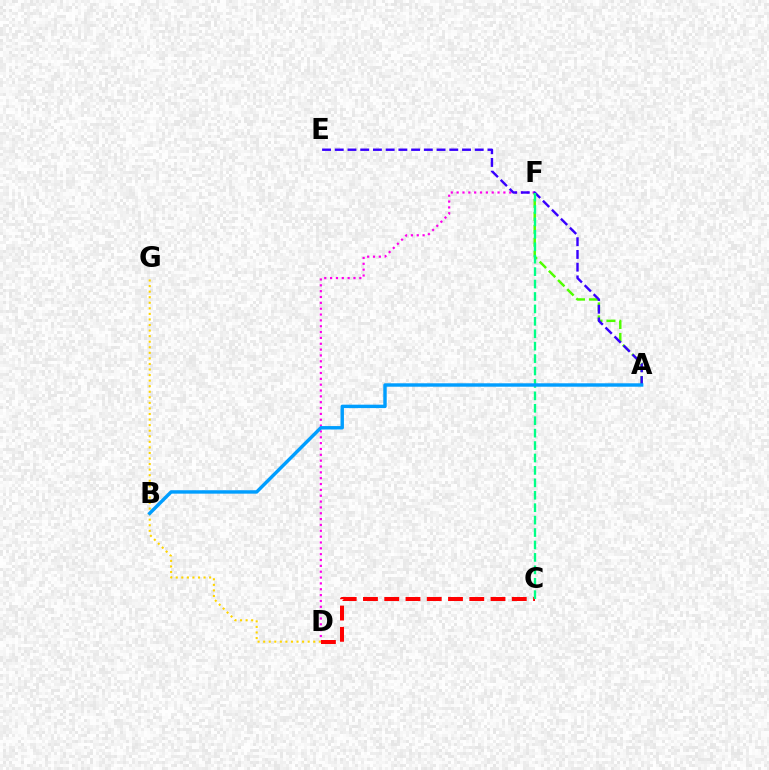{('D', 'F'): [{'color': '#ff00ed', 'line_style': 'dotted', 'thickness': 1.59}], ('D', 'G'): [{'color': '#ffd500', 'line_style': 'dotted', 'thickness': 1.51}], ('C', 'D'): [{'color': '#ff0000', 'line_style': 'dashed', 'thickness': 2.89}], ('A', 'F'): [{'color': '#4fff00', 'line_style': 'dashed', 'thickness': 1.76}], ('A', 'E'): [{'color': '#3700ff', 'line_style': 'dashed', 'thickness': 1.73}], ('C', 'F'): [{'color': '#00ff86', 'line_style': 'dashed', 'thickness': 1.69}], ('A', 'B'): [{'color': '#009eff', 'line_style': 'solid', 'thickness': 2.47}]}